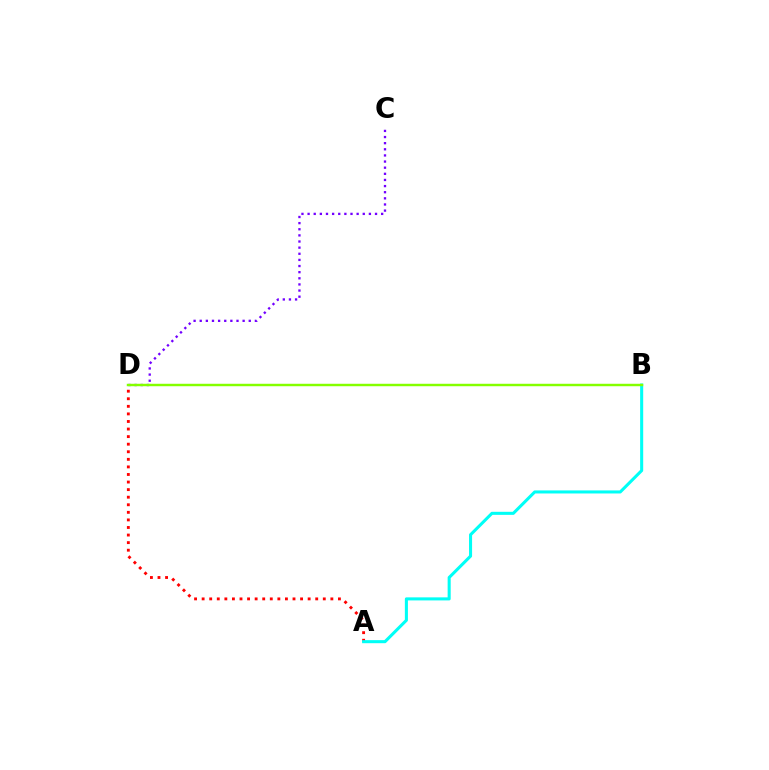{('A', 'D'): [{'color': '#ff0000', 'line_style': 'dotted', 'thickness': 2.06}], ('C', 'D'): [{'color': '#7200ff', 'line_style': 'dotted', 'thickness': 1.67}], ('A', 'B'): [{'color': '#00fff6', 'line_style': 'solid', 'thickness': 2.2}], ('B', 'D'): [{'color': '#84ff00', 'line_style': 'solid', 'thickness': 1.76}]}